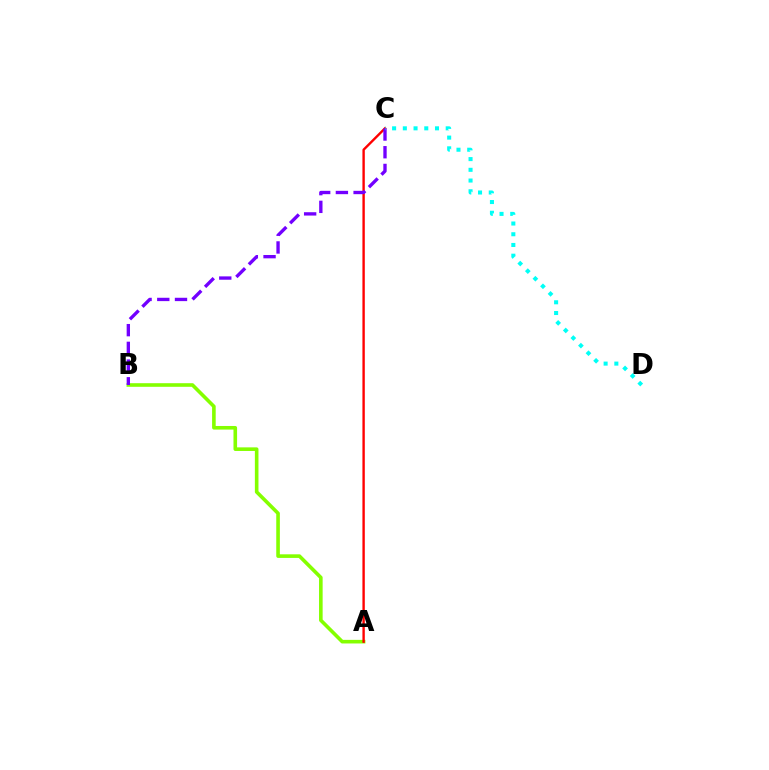{('A', 'B'): [{'color': '#84ff00', 'line_style': 'solid', 'thickness': 2.6}], ('A', 'C'): [{'color': '#ff0000', 'line_style': 'solid', 'thickness': 1.72}], ('B', 'C'): [{'color': '#7200ff', 'line_style': 'dashed', 'thickness': 2.41}], ('C', 'D'): [{'color': '#00fff6', 'line_style': 'dotted', 'thickness': 2.91}]}